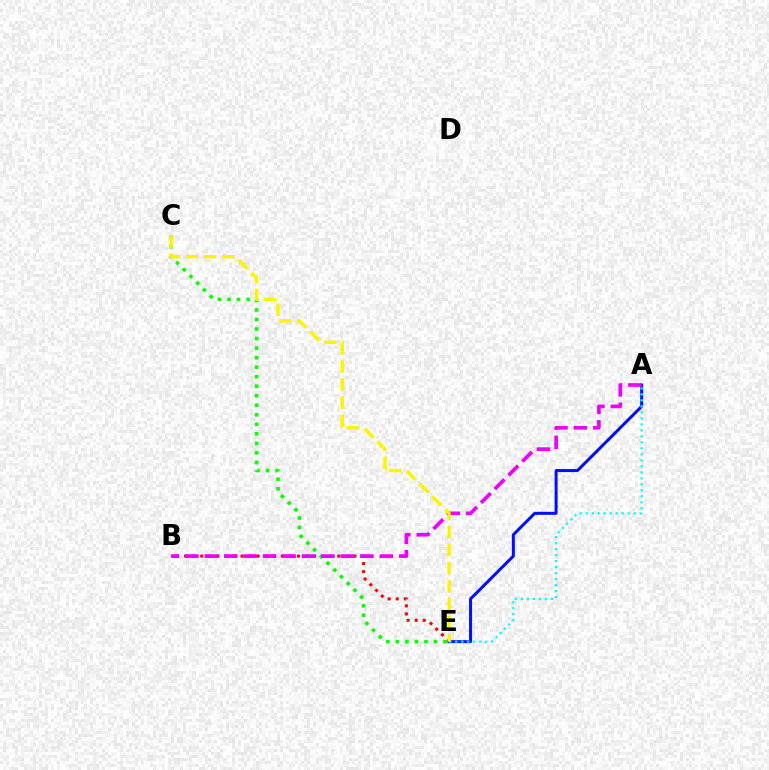{('B', 'E'): [{'color': '#ff0000', 'line_style': 'dotted', 'thickness': 2.19}], ('A', 'E'): [{'color': '#0010ff', 'line_style': 'solid', 'thickness': 2.16}, {'color': '#00fff6', 'line_style': 'dotted', 'thickness': 1.63}], ('C', 'E'): [{'color': '#08ff00', 'line_style': 'dotted', 'thickness': 2.59}, {'color': '#fcf500', 'line_style': 'dashed', 'thickness': 2.45}], ('A', 'B'): [{'color': '#ee00ff', 'line_style': 'dashed', 'thickness': 2.64}]}